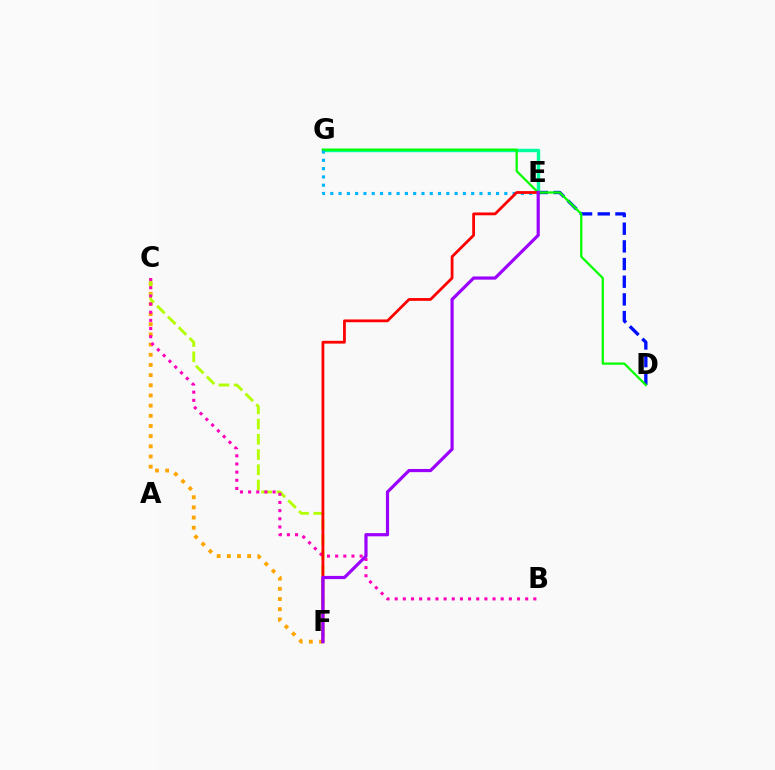{('C', 'F'): [{'color': '#ffa500', 'line_style': 'dotted', 'thickness': 2.76}, {'color': '#b3ff00', 'line_style': 'dashed', 'thickness': 2.07}], ('D', 'E'): [{'color': '#0010ff', 'line_style': 'dashed', 'thickness': 2.4}], ('E', 'G'): [{'color': '#00ff9d', 'line_style': 'solid', 'thickness': 2.47}, {'color': '#00b5ff', 'line_style': 'dotted', 'thickness': 2.25}], ('D', 'G'): [{'color': '#08ff00', 'line_style': 'solid', 'thickness': 1.63}], ('B', 'C'): [{'color': '#ff00bd', 'line_style': 'dotted', 'thickness': 2.22}], ('E', 'F'): [{'color': '#ff0000', 'line_style': 'solid', 'thickness': 2.0}, {'color': '#9b00ff', 'line_style': 'solid', 'thickness': 2.29}]}